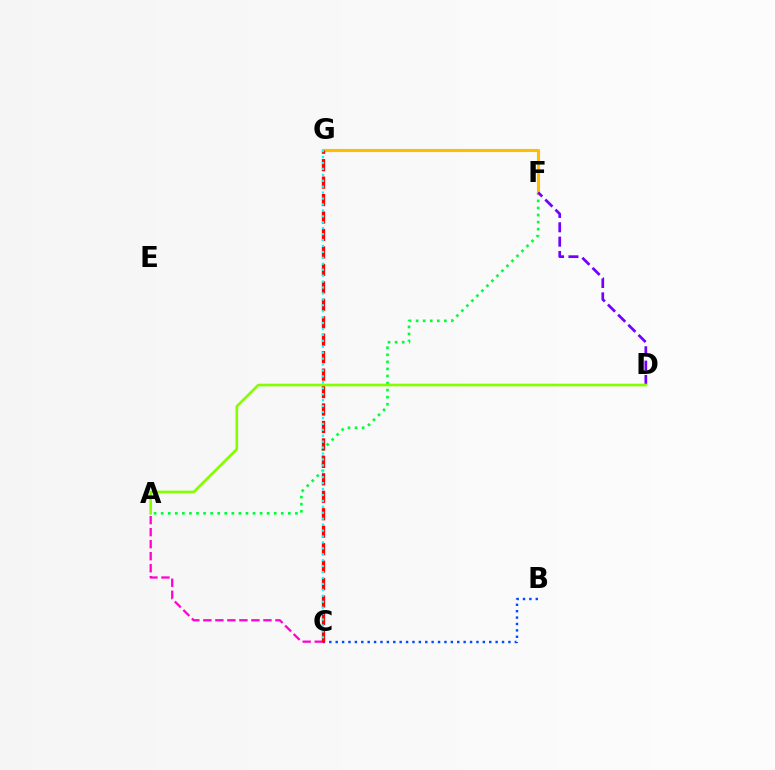{('A', 'F'): [{'color': '#00ff39', 'line_style': 'dotted', 'thickness': 1.92}], ('B', 'C'): [{'color': '#004bff', 'line_style': 'dotted', 'thickness': 1.74}], ('F', 'G'): [{'color': '#ffbd00', 'line_style': 'solid', 'thickness': 2.24}], ('A', 'C'): [{'color': '#ff00cf', 'line_style': 'dashed', 'thickness': 1.63}], ('C', 'G'): [{'color': '#ff0000', 'line_style': 'dashed', 'thickness': 2.37}, {'color': '#00fff6', 'line_style': 'dotted', 'thickness': 1.61}], ('D', 'F'): [{'color': '#7200ff', 'line_style': 'dashed', 'thickness': 1.95}], ('A', 'D'): [{'color': '#84ff00', 'line_style': 'solid', 'thickness': 1.91}]}